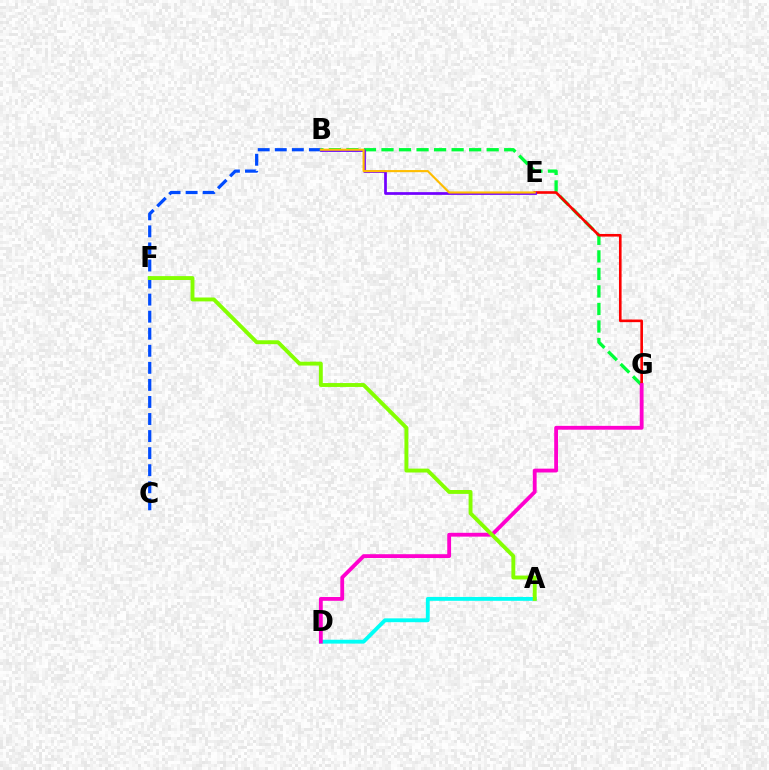{('B', 'G'): [{'color': '#00ff39', 'line_style': 'dashed', 'thickness': 2.38}], ('E', 'G'): [{'color': '#ff0000', 'line_style': 'solid', 'thickness': 1.89}], ('A', 'D'): [{'color': '#00fff6', 'line_style': 'solid', 'thickness': 2.78}], ('B', 'E'): [{'color': '#7200ff', 'line_style': 'solid', 'thickness': 1.96}, {'color': '#ffbd00', 'line_style': 'solid', 'thickness': 1.53}], ('D', 'G'): [{'color': '#ff00cf', 'line_style': 'solid', 'thickness': 2.75}], ('B', 'C'): [{'color': '#004bff', 'line_style': 'dashed', 'thickness': 2.32}], ('A', 'F'): [{'color': '#84ff00', 'line_style': 'solid', 'thickness': 2.8}]}